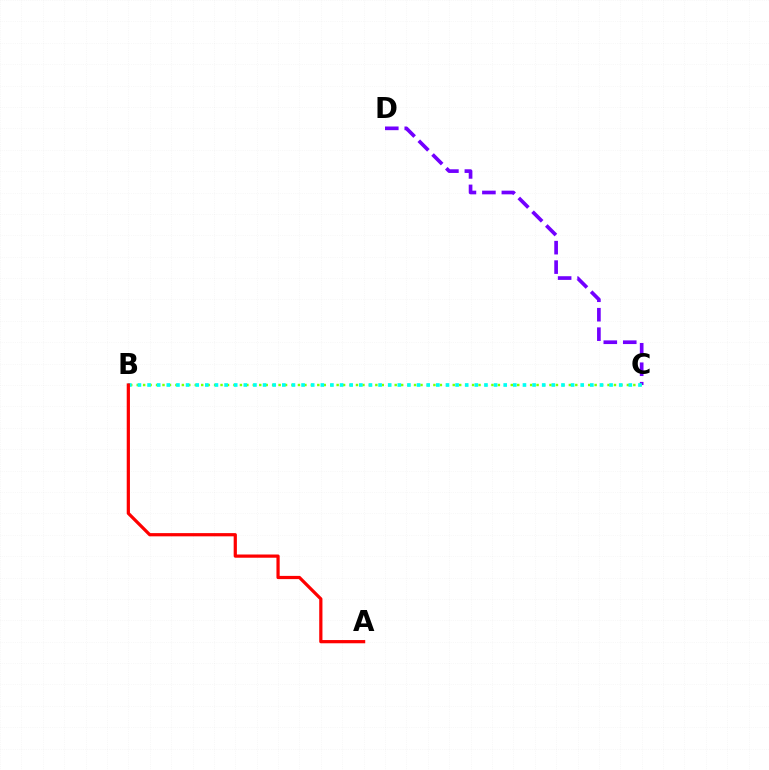{('C', 'D'): [{'color': '#7200ff', 'line_style': 'dashed', 'thickness': 2.64}], ('B', 'C'): [{'color': '#84ff00', 'line_style': 'dotted', 'thickness': 1.75}, {'color': '#00fff6', 'line_style': 'dotted', 'thickness': 2.62}], ('A', 'B'): [{'color': '#ff0000', 'line_style': 'solid', 'thickness': 2.32}]}